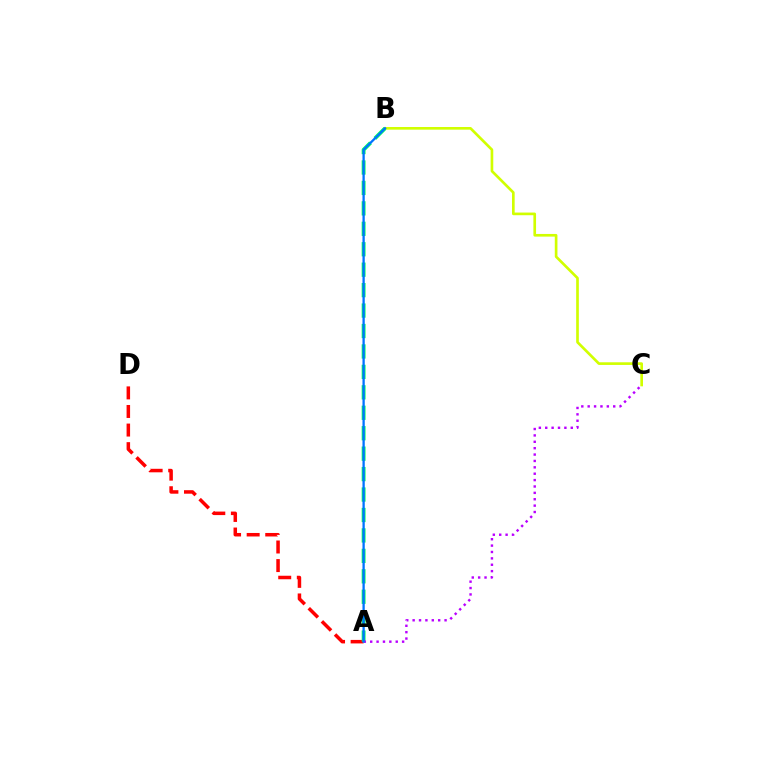{('B', 'C'): [{'color': '#d1ff00', 'line_style': 'solid', 'thickness': 1.92}], ('A', 'D'): [{'color': '#ff0000', 'line_style': 'dashed', 'thickness': 2.52}], ('A', 'B'): [{'color': '#00ff5c', 'line_style': 'dashed', 'thickness': 2.78}, {'color': '#0074ff', 'line_style': 'solid', 'thickness': 1.66}], ('A', 'C'): [{'color': '#b900ff', 'line_style': 'dotted', 'thickness': 1.73}]}